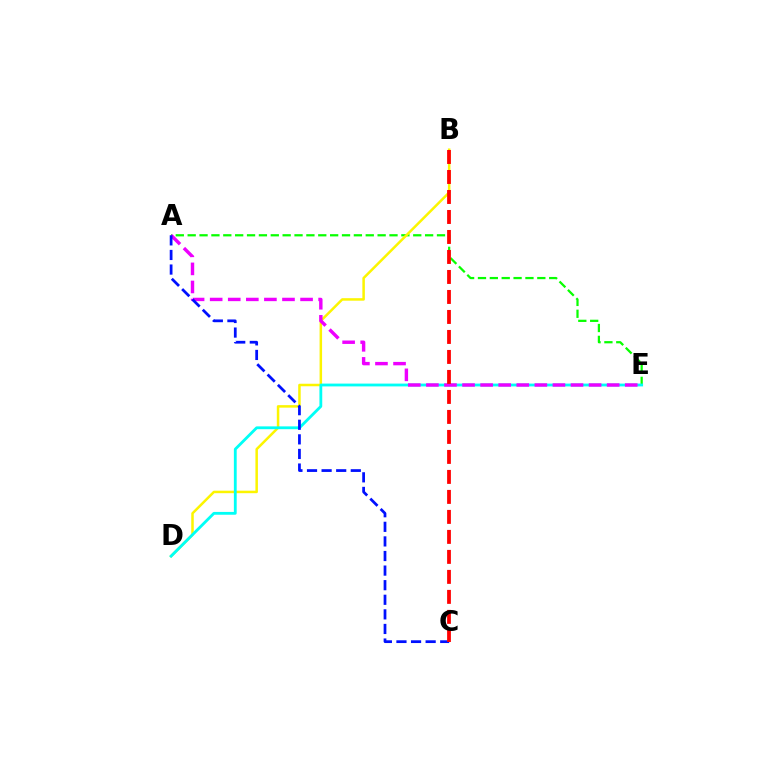{('A', 'E'): [{'color': '#08ff00', 'line_style': 'dashed', 'thickness': 1.61}, {'color': '#ee00ff', 'line_style': 'dashed', 'thickness': 2.46}], ('B', 'D'): [{'color': '#fcf500', 'line_style': 'solid', 'thickness': 1.8}], ('D', 'E'): [{'color': '#00fff6', 'line_style': 'solid', 'thickness': 2.03}], ('A', 'C'): [{'color': '#0010ff', 'line_style': 'dashed', 'thickness': 1.98}], ('B', 'C'): [{'color': '#ff0000', 'line_style': 'dashed', 'thickness': 2.72}]}